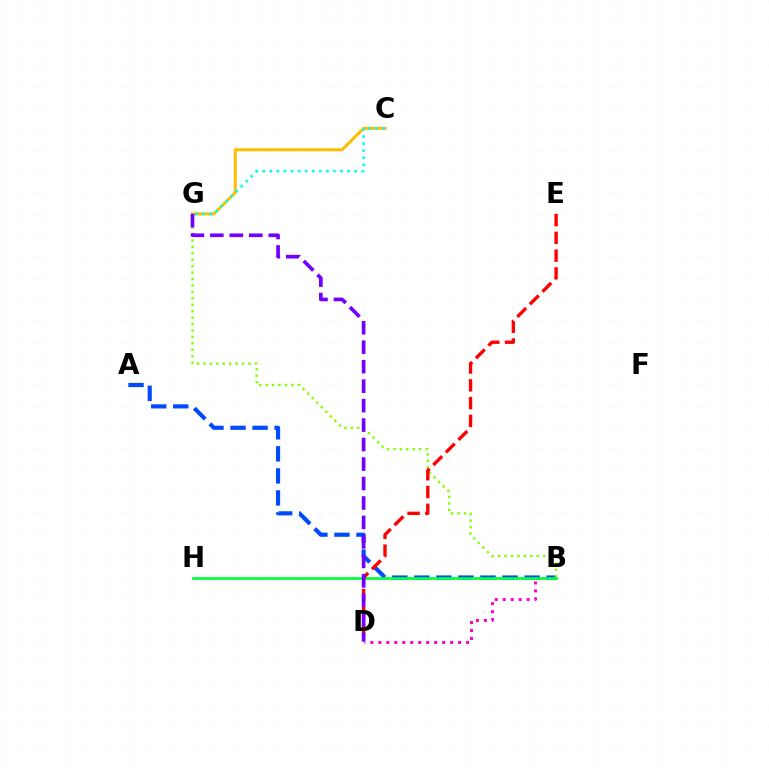{('B', 'D'): [{'color': '#ff00cf', 'line_style': 'dotted', 'thickness': 2.17}], ('A', 'B'): [{'color': '#004bff', 'line_style': 'dashed', 'thickness': 2.99}], ('B', 'G'): [{'color': '#84ff00', 'line_style': 'dotted', 'thickness': 1.75}], ('C', 'G'): [{'color': '#ffbd00', 'line_style': 'solid', 'thickness': 2.2}, {'color': '#00fff6', 'line_style': 'dotted', 'thickness': 1.92}], ('B', 'H'): [{'color': '#00ff39', 'line_style': 'solid', 'thickness': 1.96}], ('D', 'E'): [{'color': '#ff0000', 'line_style': 'dashed', 'thickness': 2.41}], ('D', 'G'): [{'color': '#7200ff', 'line_style': 'dashed', 'thickness': 2.64}]}